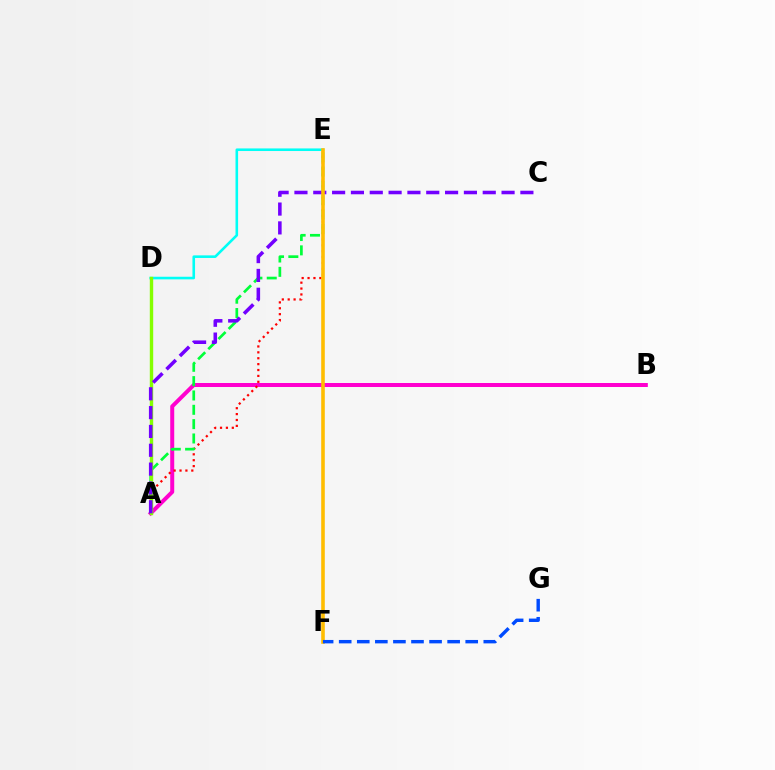{('A', 'B'): [{'color': '#ff00cf', 'line_style': 'solid', 'thickness': 2.88}], ('A', 'E'): [{'color': '#ff0000', 'line_style': 'dotted', 'thickness': 1.6}, {'color': '#00ff39', 'line_style': 'dashed', 'thickness': 1.95}], ('D', 'E'): [{'color': '#00fff6', 'line_style': 'solid', 'thickness': 1.87}], ('A', 'D'): [{'color': '#84ff00', 'line_style': 'solid', 'thickness': 2.45}], ('A', 'C'): [{'color': '#7200ff', 'line_style': 'dashed', 'thickness': 2.56}], ('E', 'F'): [{'color': '#ffbd00', 'line_style': 'solid', 'thickness': 2.59}], ('F', 'G'): [{'color': '#004bff', 'line_style': 'dashed', 'thickness': 2.46}]}